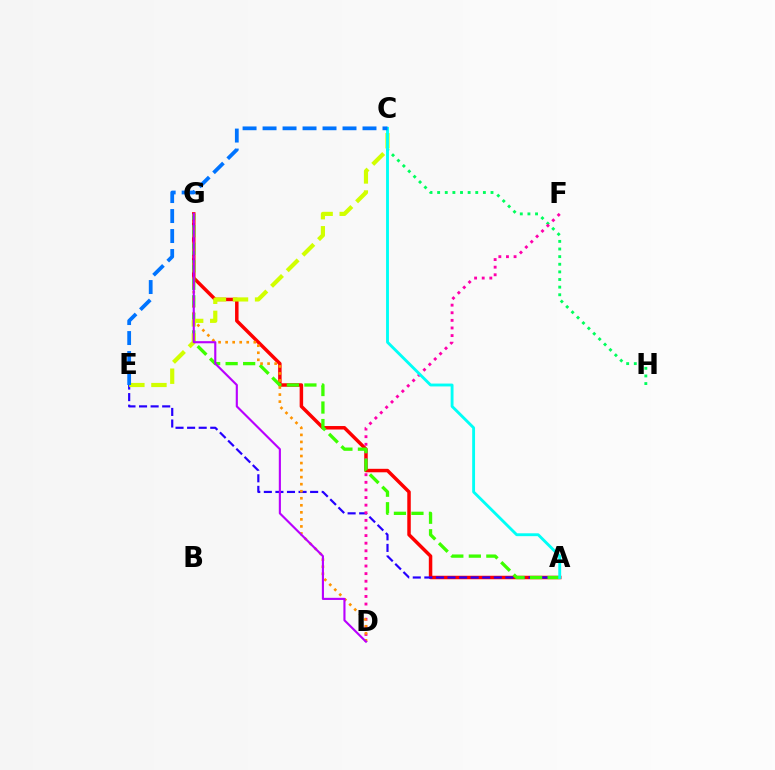{('A', 'G'): [{'color': '#ff0000', 'line_style': 'solid', 'thickness': 2.51}, {'color': '#3dff00', 'line_style': 'dashed', 'thickness': 2.38}], ('C', 'H'): [{'color': '#00ff5c', 'line_style': 'dotted', 'thickness': 2.07}], ('A', 'E'): [{'color': '#2500ff', 'line_style': 'dashed', 'thickness': 1.57}], ('D', 'F'): [{'color': '#ff00ac', 'line_style': 'dotted', 'thickness': 2.07}], ('D', 'G'): [{'color': '#ff9400', 'line_style': 'dotted', 'thickness': 1.91}, {'color': '#b900ff', 'line_style': 'solid', 'thickness': 1.53}], ('C', 'E'): [{'color': '#d1ff00', 'line_style': 'dashed', 'thickness': 3.0}, {'color': '#0074ff', 'line_style': 'dashed', 'thickness': 2.72}], ('A', 'C'): [{'color': '#00fff6', 'line_style': 'solid', 'thickness': 2.06}]}